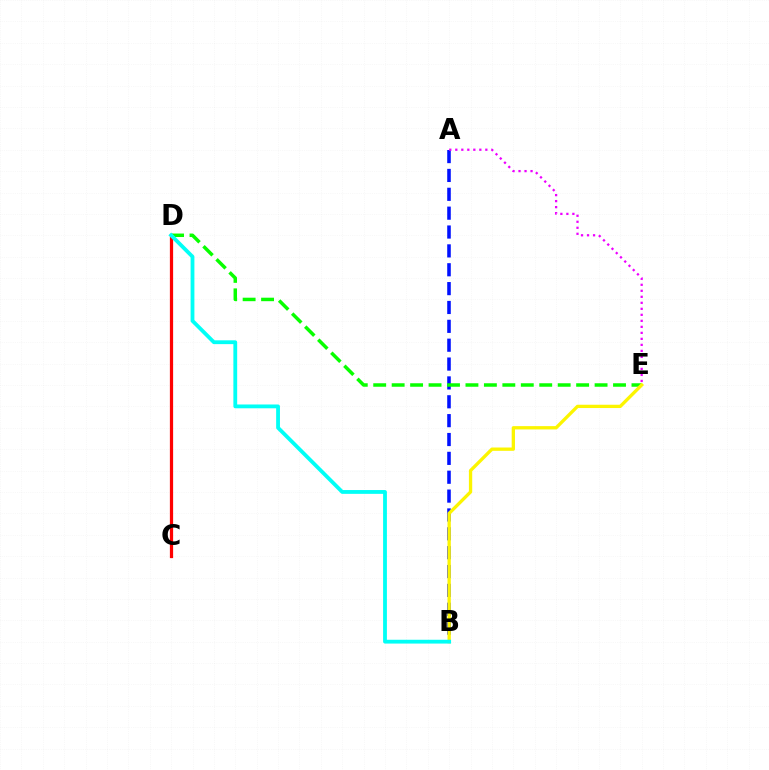{('C', 'D'): [{'color': '#ff0000', 'line_style': 'solid', 'thickness': 2.33}], ('A', 'B'): [{'color': '#0010ff', 'line_style': 'dashed', 'thickness': 2.56}], ('A', 'E'): [{'color': '#ee00ff', 'line_style': 'dotted', 'thickness': 1.63}], ('D', 'E'): [{'color': '#08ff00', 'line_style': 'dashed', 'thickness': 2.51}], ('B', 'E'): [{'color': '#fcf500', 'line_style': 'solid', 'thickness': 2.38}], ('B', 'D'): [{'color': '#00fff6', 'line_style': 'solid', 'thickness': 2.74}]}